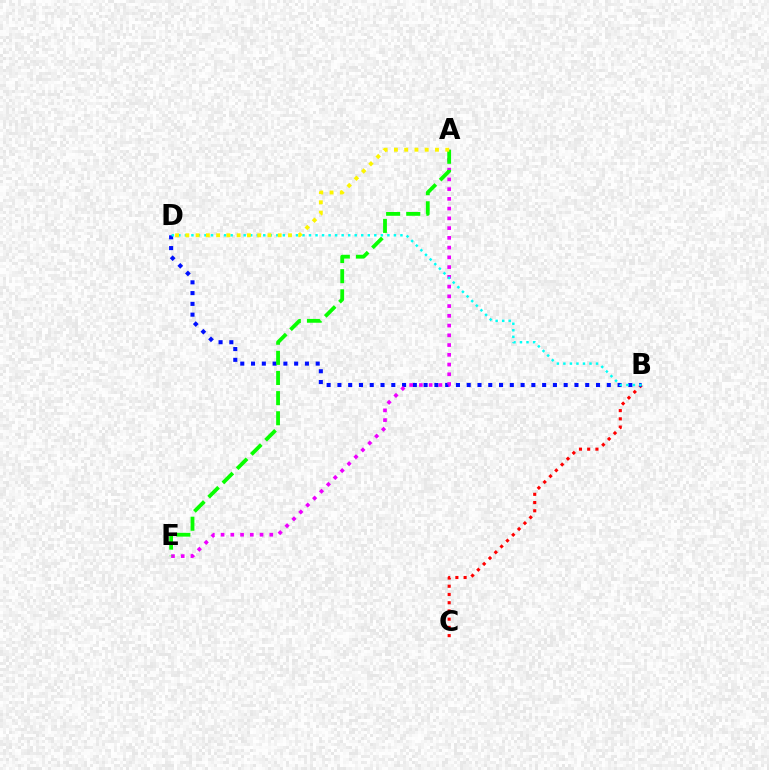{('B', 'C'): [{'color': '#ff0000', 'line_style': 'dotted', 'thickness': 2.24}], ('B', 'D'): [{'color': '#0010ff', 'line_style': 'dotted', 'thickness': 2.93}, {'color': '#00fff6', 'line_style': 'dotted', 'thickness': 1.77}], ('A', 'E'): [{'color': '#ee00ff', 'line_style': 'dotted', 'thickness': 2.65}, {'color': '#08ff00', 'line_style': 'dashed', 'thickness': 2.73}], ('A', 'D'): [{'color': '#fcf500', 'line_style': 'dotted', 'thickness': 2.79}]}